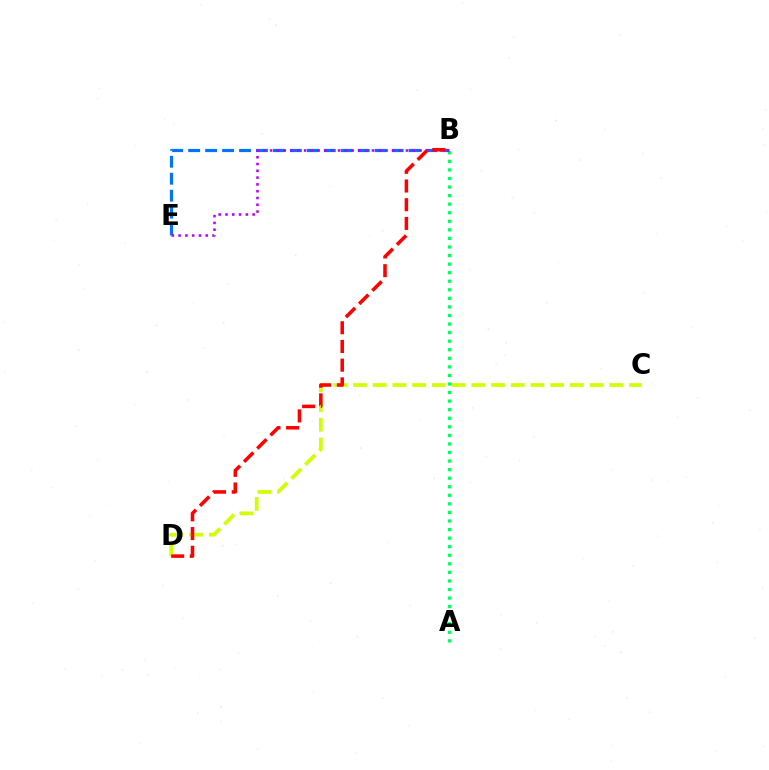{('C', 'D'): [{'color': '#d1ff00', 'line_style': 'dashed', 'thickness': 2.68}], ('A', 'B'): [{'color': '#00ff5c', 'line_style': 'dotted', 'thickness': 2.33}], ('B', 'E'): [{'color': '#0074ff', 'line_style': 'dashed', 'thickness': 2.3}, {'color': '#b900ff', 'line_style': 'dotted', 'thickness': 1.85}], ('B', 'D'): [{'color': '#ff0000', 'line_style': 'dashed', 'thickness': 2.54}]}